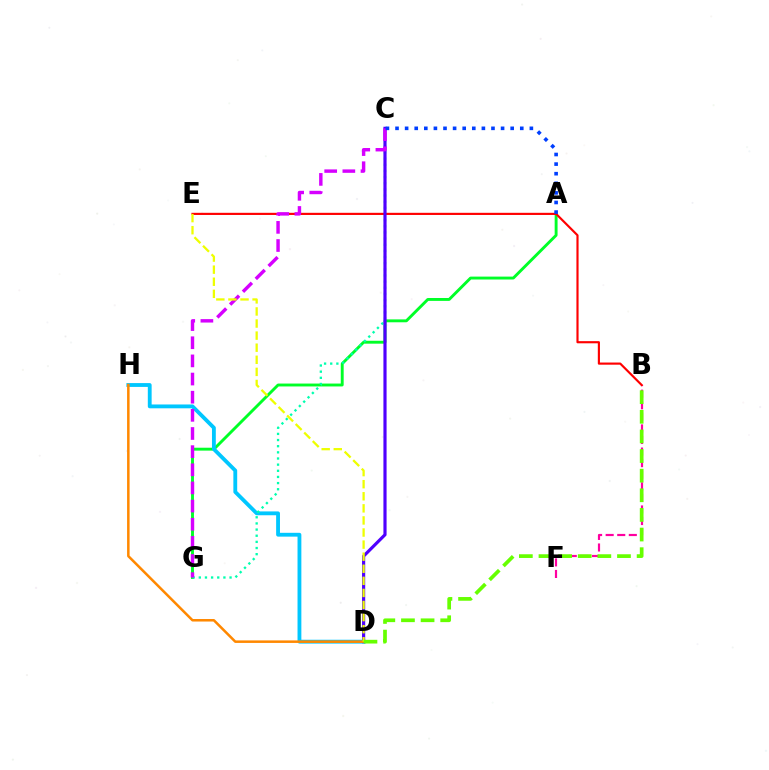{('B', 'F'): [{'color': '#ff00a0', 'line_style': 'dashed', 'thickness': 1.57}], ('A', 'G'): [{'color': '#00ff27', 'line_style': 'solid', 'thickness': 2.08}], ('D', 'H'): [{'color': '#00c7ff', 'line_style': 'solid', 'thickness': 2.76}, {'color': '#ff8800', 'line_style': 'solid', 'thickness': 1.81}], ('C', 'G'): [{'color': '#00ffaf', 'line_style': 'dotted', 'thickness': 1.67}, {'color': '#d600ff', 'line_style': 'dashed', 'thickness': 2.47}], ('B', 'E'): [{'color': '#ff0000', 'line_style': 'solid', 'thickness': 1.55}], ('C', 'D'): [{'color': '#4f00ff', 'line_style': 'solid', 'thickness': 2.28}], ('A', 'C'): [{'color': '#003fff', 'line_style': 'dotted', 'thickness': 2.61}], ('D', 'E'): [{'color': '#eeff00', 'line_style': 'dashed', 'thickness': 1.64}], ('B', 'D'): [{'color': '#66ff00', 'line_style': 'dashed', 'thickness': 2.67}]}